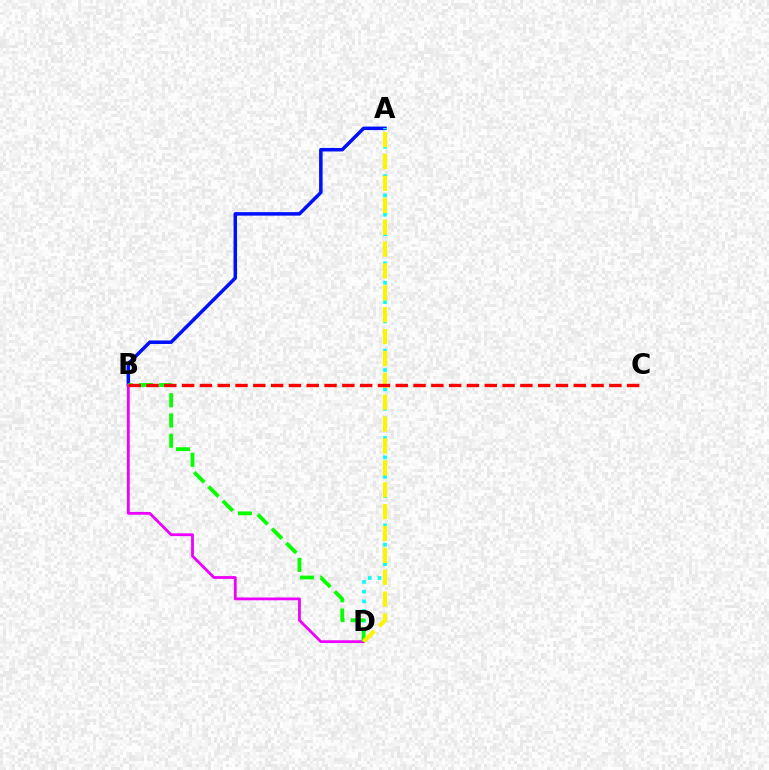{('A', 'B'): [{'color': '#0010ff', 'line_style': 'solid', 'thickness': 2.52}], ('A', 'D'): [{'color': '#00fff6', 'line_style': 'dotted', 'thickness': 2.64}, {'color': '#fcf500', 'line_style': 'dashed', 'thickness': 2.97}], ('B', 'D'): [{'color': '#ee00ff', 'line_style': 'solid', 'thickness': 2.01}, {'color': '#08ff00', 'line_style': 'dashed', 'thickness': 2.75}], ('B', 'C'): [{'color': '#ff0000', 'line_style': 'dashed', 'thickness': 2.42}]}